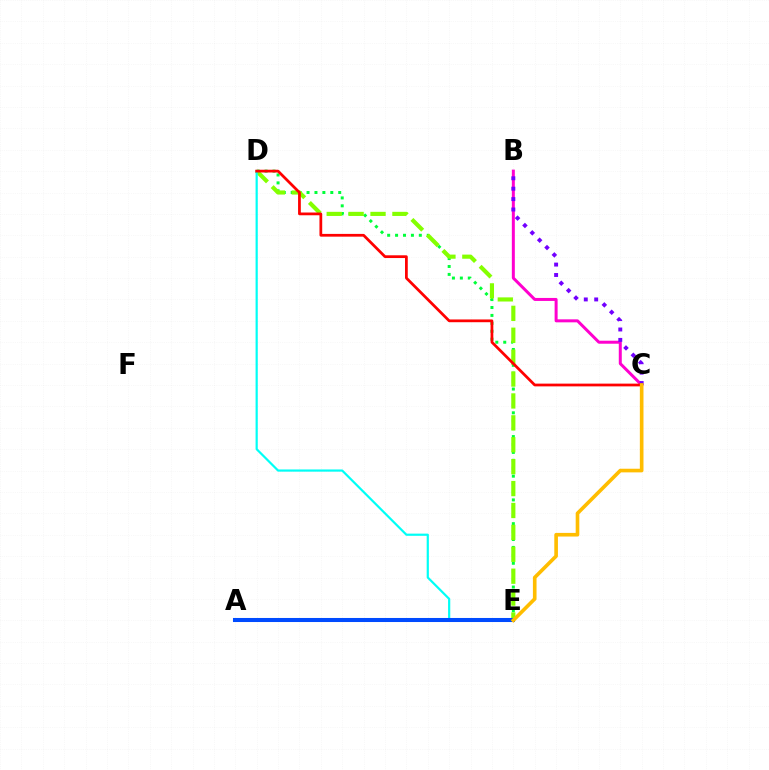{('B', 'C'): [{'color': '#ff00cf', 'line_style': 'solid', 'thickness': 2.16}, {'color': '#7200ff', 'line_style': 'dotted', 'thickness': 2.83}], ('D', 'E'): [{'color': '#00ff39', 'line_style': 'dotted', 'thickness': 2.15}, {'color': '#84ff00', 'line_style': 'dashed', 'thickness': 2.98}, {'color': '#00fff6', 'line_style': 'solid', 'thickness': 1.58}], ('A', 'E'): [{'color': '#004bff', 'line_style': 'solid', 'thickness': 2.92}], ('C', 'D'): [{'color': '#ff0000', 'line_style': 'solid', 'thickness': 1.98}], ('C', 'E'): [{'color': '#ffbd00', 'line_style': 'solid', 'thickness': 2.62}]}